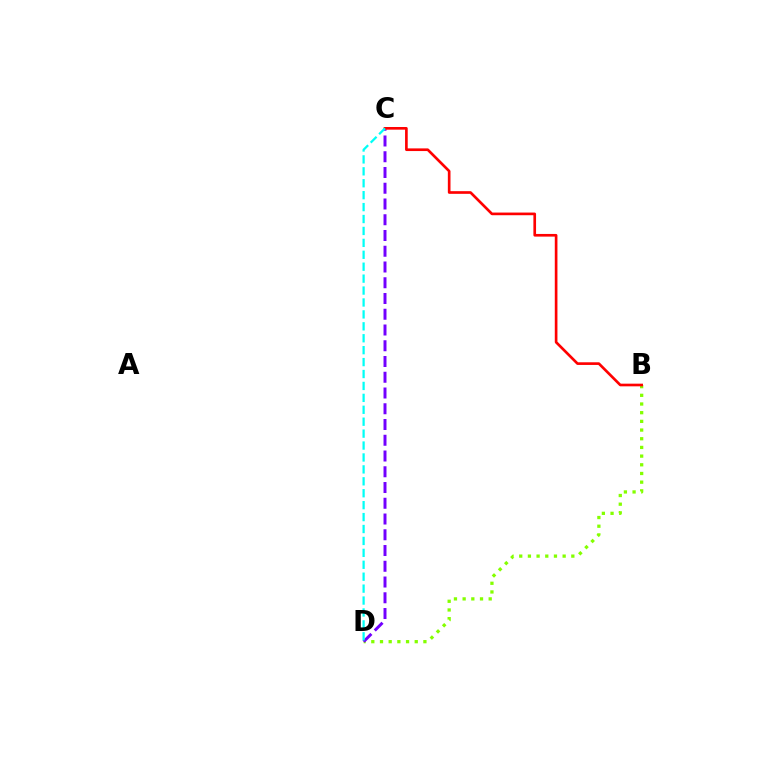{('B', 'D'): [{'color': '#84ff00', 'line_style': 'dotted', 'thickness': 2.36}], ('C', 'D'): [{'color': '#7200ff', 'line_style': 'dashed', 'thickness': 2.14}, {'color': '#00fff6', 'line_style': 'dashed', 'thickness': 1.62}], ('B', 'C'): [{'color': '#ff0000', 'line_style': 'solid', 'thickness': 1.92}]}